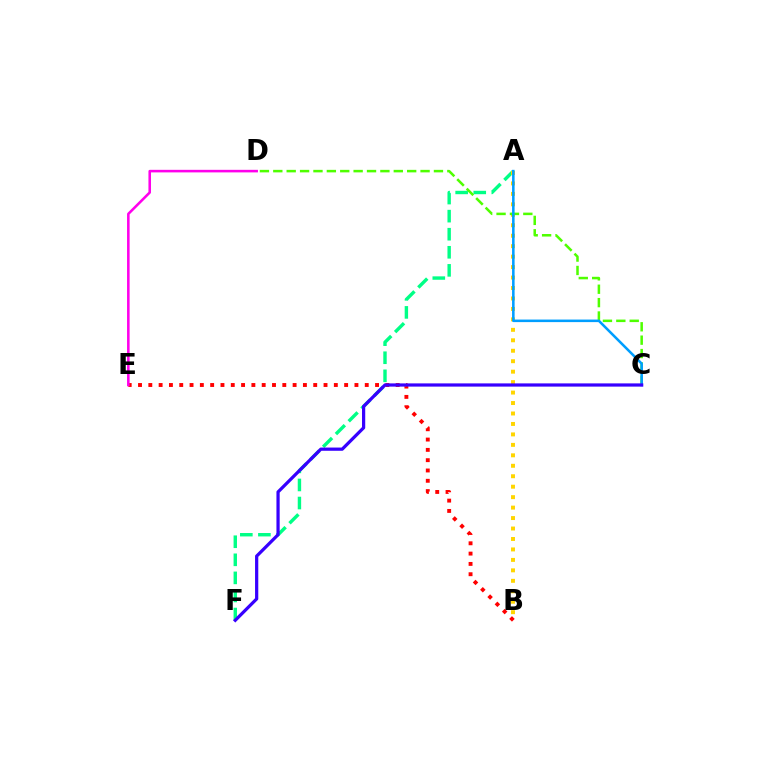{('A', 'F'): [{'color': '#00ff86', 'line_style': 'dashed', 'thickness': 2.45}], ('B', 'E'): [{'color': '#ff0000', 'line_style': 'dotted', 'thickness': 2.8}], ('A', 'B'): [{'color': '#ffd500', 'line_style': 'dotted', 'thickness': 2.84}], ('D', 'E'): [{'color': '#ff00ed', 'line_style': 'solid', 'thickness': 1.85}], ('C', 'D'): [{'color': '#4fff00', 'line_style': 'dashed', 'thickness': 1.82}], ('A', 'C'): [{'color': '#009eff', 'line_style': 'solid', 'thickness': 1.83}], ('C', 'F'): [{'color': '#3700ff', 'line_style': 'solid', 'thickness': 2.32}]}